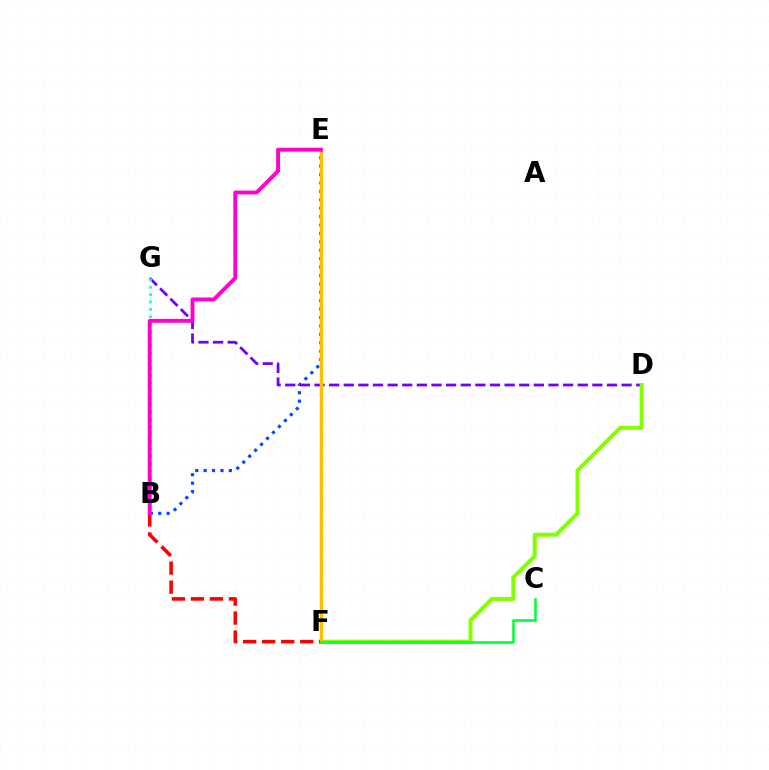{('B', 'E'): [{'color': '#004bff', 'line_style': 'dotted', 'thickness': 2.28}, {'color': '#ff00cf', 'line_style': 'solid', 'thickness': 2.81}], ('D', 'G'): [{'color': '#7200ff', 'line_style': 'dashed', 'thickness': 1.99}], ('B', 'G'): [{'color': '#00fff6', 'line_style': 'dotted', 'thickness': 2.0}], ('D', 'F'): [{'color': '#84ff00', 'line_style': 'solid', 'thickness': 2.89}], ('B', 'F'): [{'color': '#ff0000', 'line_style': 'dashed', 'thickness': 2.58}], ('E', 'F'): [{'color': '#ffbd00', 'line_style': 'solid', 'thickness': 2.46}], ('C', 'F'): [{'color': '#00ff39', 'line_style': 'solid', 'thickness': 1.85}]}